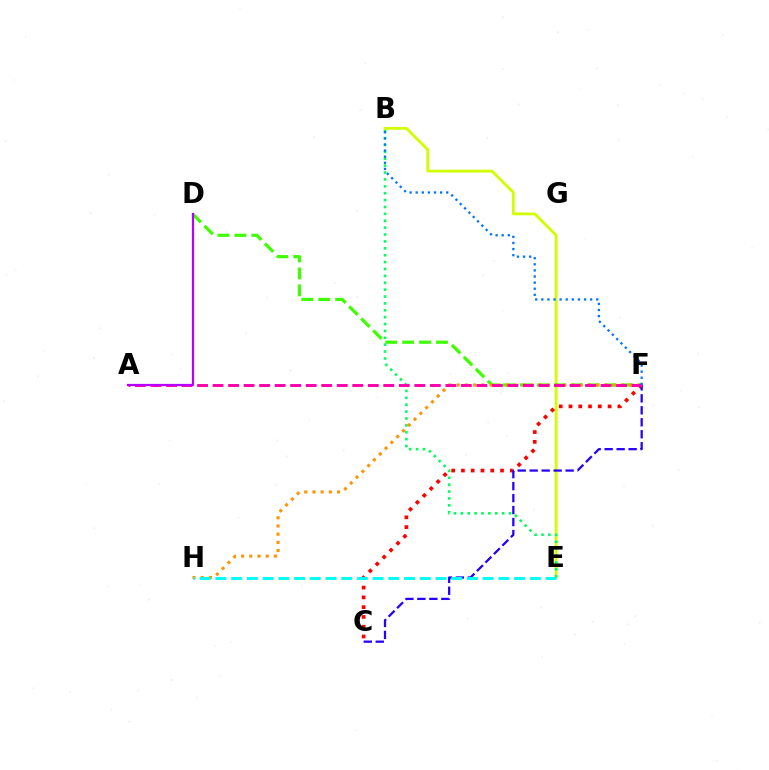{('B', 'E'): [{'color': '#d1ff00', 'line_style': 'solid', 'thickness': 2.01}, {'color': '#00ff5c', 'line_style': 'dotted', 'thickness': 1.87}], ('D', 'F'): [{'color': '#3dff00', 'line_style': 'dashed', 'thickness': 2.3}], ('F', 'H'): [{'color': '#ff9400', 'line_style': 'dotted', 'thickness': 2.23}], ('C', 'F'): [{'color': '#ff0000', 'line_style': 'dotted', 'thickness': 2.66}, {'color': '#2500ff', 'line_style': 'dashed', 'thickness': 1.63}], ('E', 'H'): [{'color': '#00fff6', 'line_style': 'dashed', 'thickness': 2.14}], ('A', 'F'): [{'color': '#ff00ac', 'line_style': 'dashed', 'thickness': 2.11}], ('A', 'D'): [{'color': '#b900ff', 'line_style': 'solid', 'thickness': 1.61}], ('B', 'F'): [{'color': '#0074ff', 'line_style': 'dotted', 'thickness': 1.66}]}